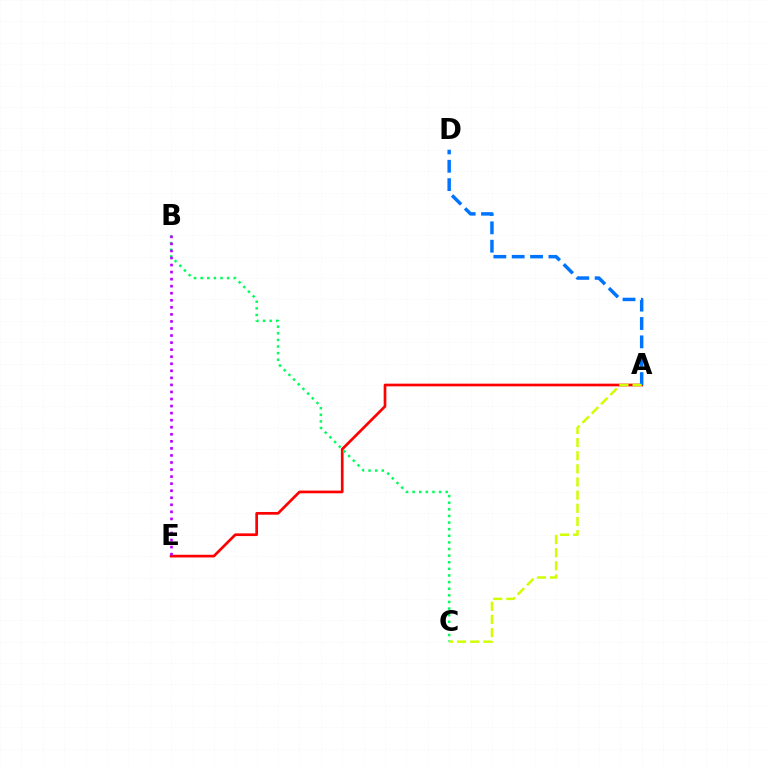{('A', 'E'): [{'color': '#ff0000', 'line_style': 'solid', 'thickness': 1.94}], ('B', 'C'): [{'color': '#00ff5c', 'line_style': 'dotted', 'thickness': 1.8}], ('A', 'D'): [{'color': '#0074ff', 'line_style': 'dashed', 'thickness': 2.49}], ('A', 'C'): [{'color': '#d1ff00', 'line_style': 'dashed', 'thickness': 1.79}], ('B', 'E'): [{'color': '#b900ff', 'line_style': 'dotted', 'thickness': 1.92}]}